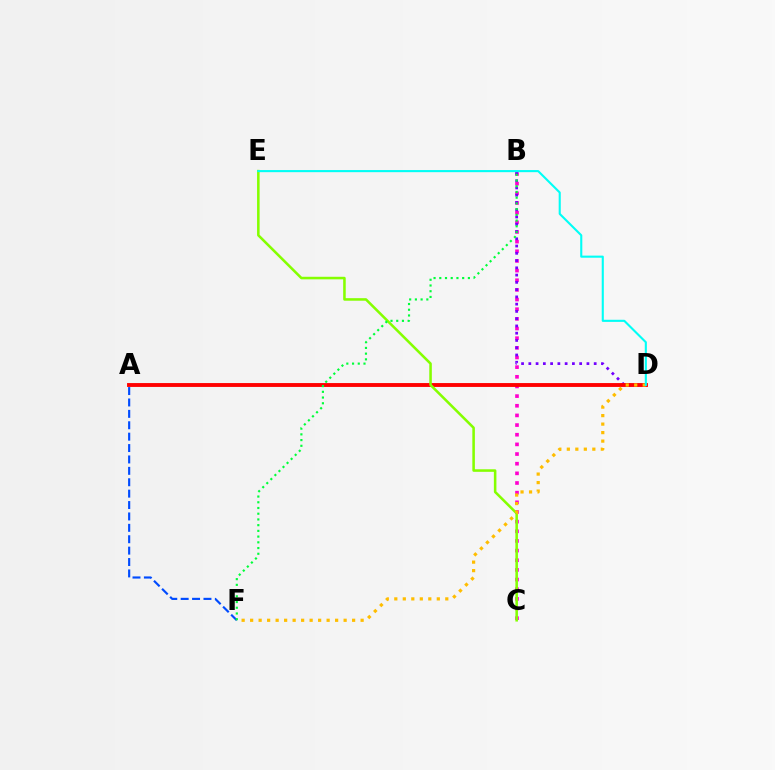{('B', 'C'): [{'color': '#ff00cf', 'line_style': 'dotted', 'thickness': 2.62}], ('B', 'D'): [{'color': '#7200ff', 'line_style': 'dotted', 'thickness': 1.97}], ('A', 'D'): [{'color': '#ff0000', 'line_style': 'solid', 'thickness': 2.79}], ('C', 'E'): [{'color': '#84ff00', 'line_style': 'solid', 'thickness': 1.83}], ('A', 'F'): [{'color': '#004bff', 'line_style': 'dashed', 'thickness': 1.55}], ('B', 'F'): [{'color': '#00ff39', 'line_style': 'dotted', 'thickness': 1.55}], ('D', 'F'): [{'color': '#ffbd00', 'line_style': 'dotted', 'thickness': 2.31}], ('D', 'E'): [{'color': '#00fff6', 'line_style': 'solid', 'thickness': 1.51}]}